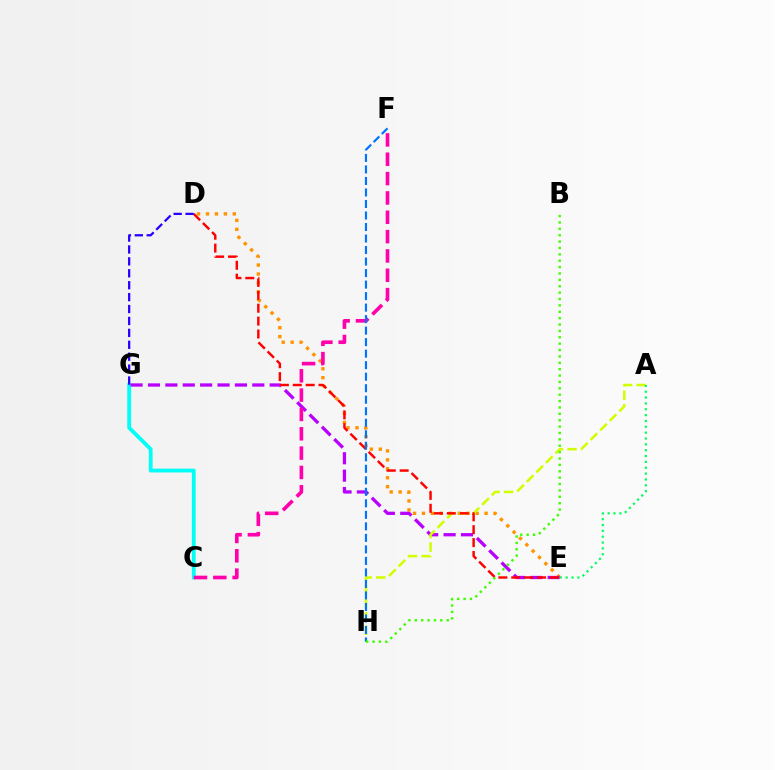{('D', 'E'): [{'color': '#ff9400', 'line_style': 'dotted', 'thickness': 2.43}, {'color': '#ff0000', 'line_style': 'dashed', 'thickness': 1.75}], ('C', 'G'): [{'color': '#00fff6', 'line_style': 'solid', 'thickness': 2.74}], ('E', 'G'): [{'color': '#b900ff', 'line_style': 'dashed', 'thickness': 2.36}], ('A', 'H'): [{'color': '#d1ff00', 'line_style': 'dashed', 'thickness': 1.84}], ('A', 'E'): [{'color': '#00ff5c', 'line_style': 'dotted', 'thickness': 1.59}], ('C', 'F'): [{'color': '#ff00ac', 'line_style': 'dashed', 'thickness': 2.63}], ('D', 'G'): [{'color': '#2500ff', 'line_style': 'dashed', 'thickness': 1.62}], ('F', 'H'): [{'color': '#0074ff', 'line_style': 'dashed', 'thickness': 1.56}], ('B', 'H'): [{'color': '#3dff00', 'line_style': 'dotted', 'thickness': 1.73}]}